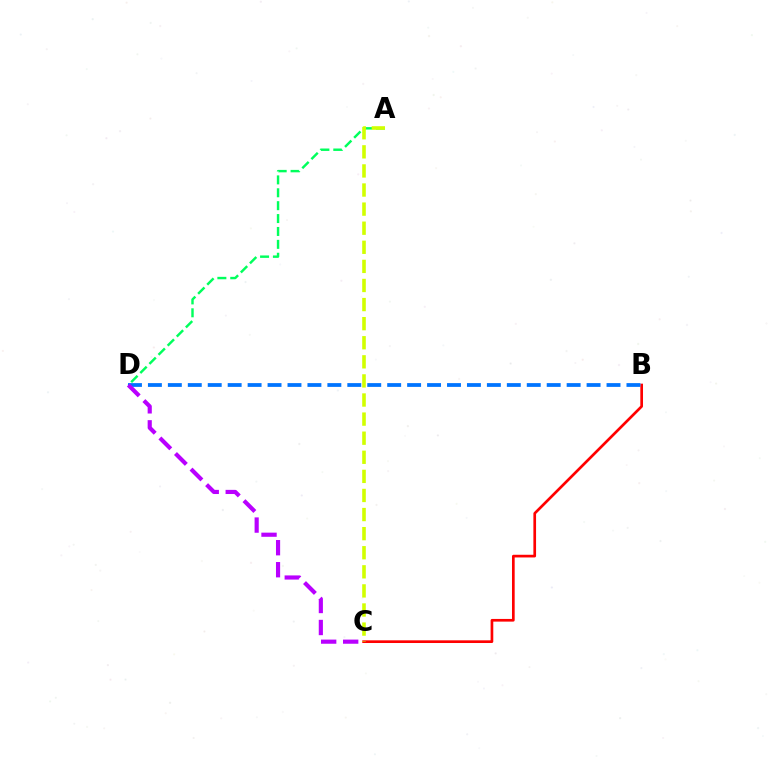{('A', 'D'): [{'color': '#00ff5c', 'line_style': 'dashed', 'thickness': 1.75}], ('B', 'C'): [{'color': '#ff0000', 'line_style': 'solid', 'thickness': 1.93}], ('A', 'C'): [{'color': '#d1ff00', 'line_style': 'dashed', 'thickness': 2.59}], ('B', 'D'): [{'color': '#0074ff', 'line_style': 'dashed', 'thickness': 2.71}], ('C', 'D'): [{'color': '#b900ff', 'line_style': 'dashed', 'thickness': 2.99}]}